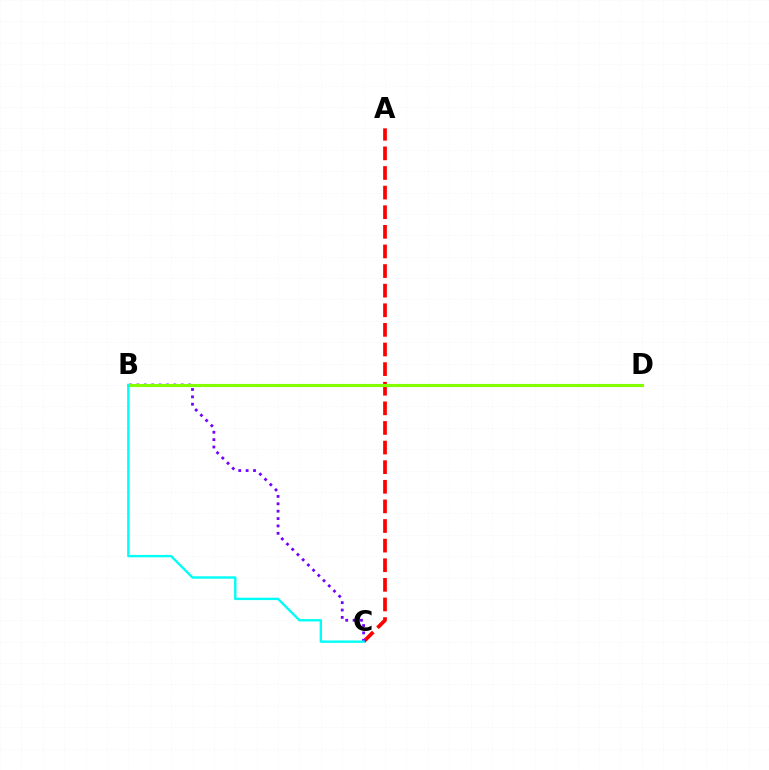{('A', 'C'): [{'color': '#ff0000', 'line_style': 'dashed', 'thickness': 2.66}], ('B', 'C'): [{'color': '#7200ff', 'line_style': 'dotted', 'thickness': 2.0}, {'color': '#00fff6', 'line_style': 'solid', 'thickness': 1.72}], ('B', 'D'): [{'color': '#84ff00', 'line_style': 'solid', 'thickness': 2.25}]}